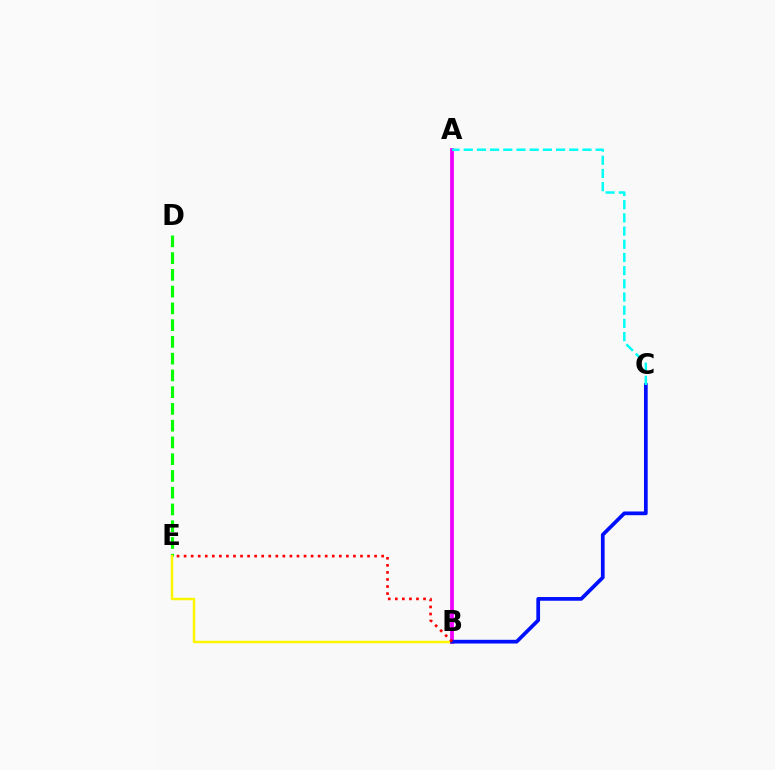{('D', 'E'): [{'color': '#08ff00', 'line_style': 'dashed', 'thickness': 2.28}], ('A', 'B'): [{'color': '#ee00ff', 'line_style': 'solid', 'thickness': 2.73}], ('B', 'E'): [{'color': '#fcf500', 'line_style': 'solid', 'thickness': 1.79}, {'color': '#ff0000', 'line_style': 'dotted', 'thickness': 1.92}], ('B', 'C'): [{'color': '#0010ff', 'line_style': 'solid', 'thickness': 2.68}], ('A', 'C'): [{'color': '#00fff6', 'line_style': 'dashed', 'thickness': 1.79}]}